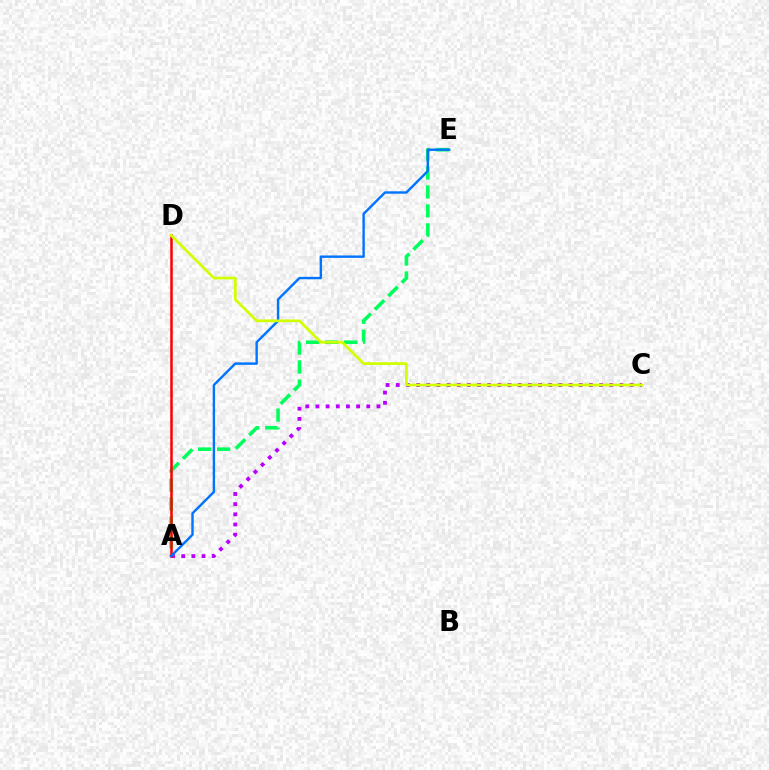{('A', 'E'): [{'color': '#00ff5c', 'line_style': 'dashed', 'thickness': 2.58}, {'color': '#0074ff', 'line_style': 'solid', 'thickness': 1.73}], ('A', 'C'): [{'color': '#b900ff', 'line_style': 'dotted', 'thickness': 2.76}], ('A', 'D'): [{'color': '#ff0000', 'line_style': 'solid', 'thickness': 1.82}], ('C', 'D'): [{'color': '#d1ff00', 'line_style': 'solid', 'thickness': 1.98}]}